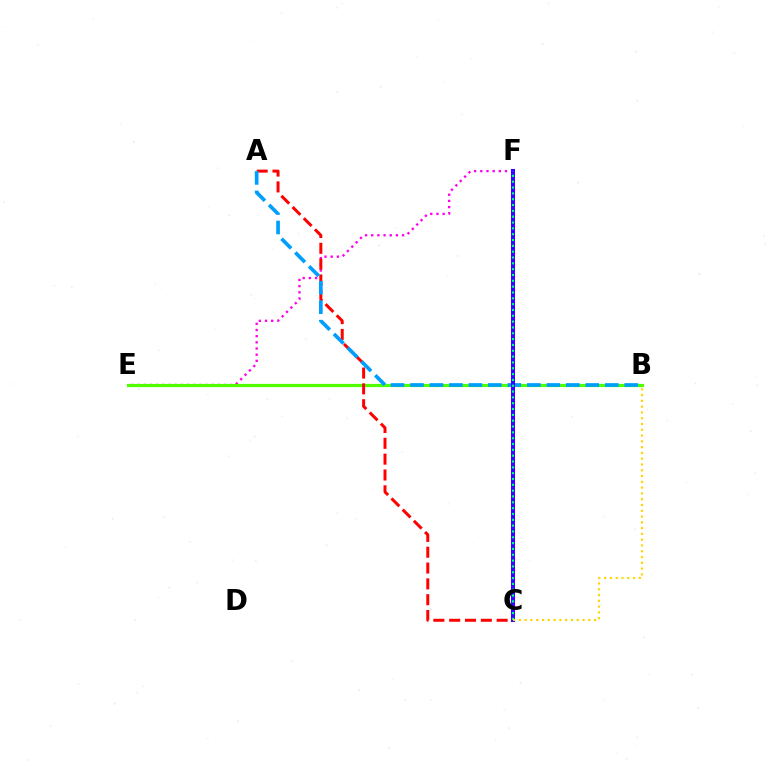{('E', 'F'): [{'color': '#ff00ed', 'line_style': 'dotted', 'thickness': 1.68}], ('B', 'E'): [{'color': '#4fff00', 'line_style': 'solid', 'thickness': 2.3}], ('A', 'C'): [{'color': '#ff0000', 'line_style': 'dashed', 'thickness': 2.15}], ('A', 'B'): [{'color': '#009eff', 'line_style': 'dashed', 'thickness': 2.65}], ('C', 'F'): [{'color': '#3700ff', 'line_style': 'solid', 'thickness': 2.92}, {'color': '#00ff86', 'line_style': 'dotted', 'thickness': 1.58}], ('B', 'C'): [{'color': '#ffd500', 'line_style': 'dotted', 'thickness': 1.57}]}